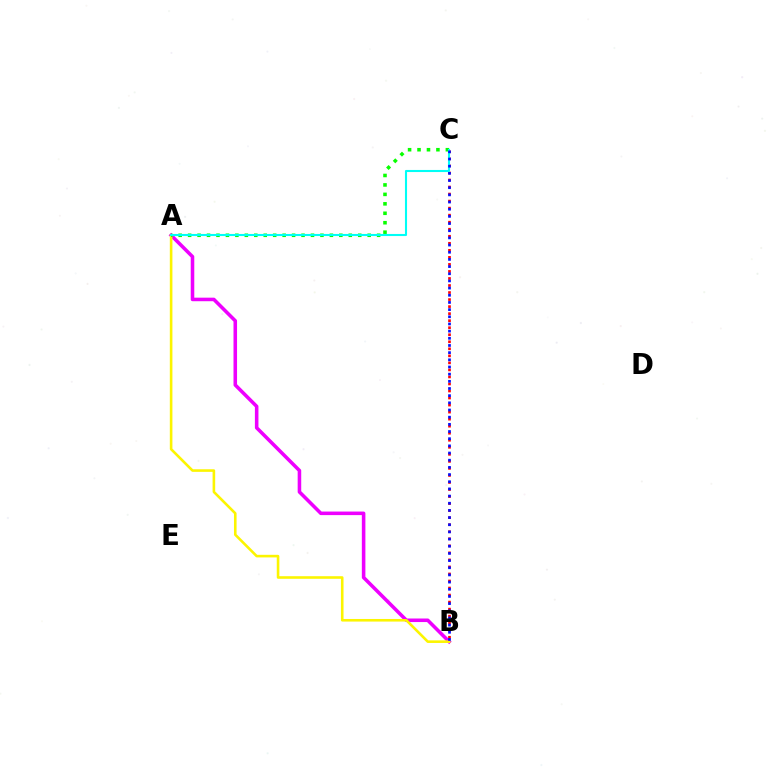{('A', 'B'): [{'color': '#ee00ff', 'line_style': 'solid', 'thickness': 2.56}, {'color': '#fcf500', 'line_style': 'solid', 'thickness': 1.87}], ('A', 'C'): [{'color': '#08ff00', 'line_style': 'dotted', 'thickness': 2.57}, {'color': '#00fff6', 'line_style': 'solid', 'thickness': 1.51}], ('B', 'C'): [{'color': '#ff0000', 'line_style': 'dotted', 'thickness': 1.91}, {'color': '#0010ff', 'line_style': 'dotted', 'thickness': 1.95}]}